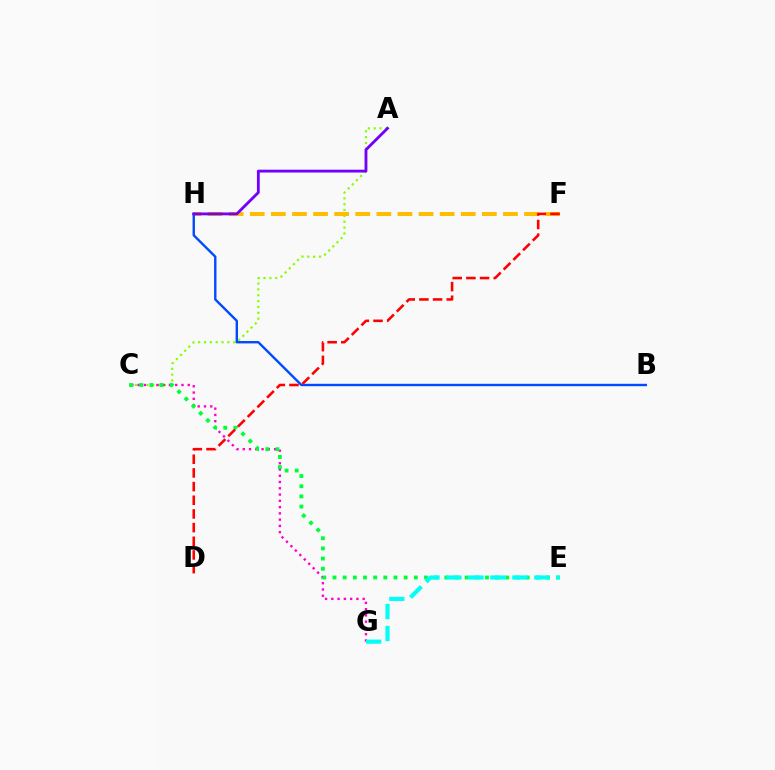{('A', 'C'): [{'color': '#84ff00', 'line_style': 'dotted', 'thickness': 1.59}], ('F', 'H'): [{'color': '#ffbd00', 'line_style': 'dashed', 'thickness': 2.87}], ('C', 'G'): [{'color': '#ff00cf', 'line_style': 'dotted', 'thickness': 1.7}], ('C', 'E'): [{'color': '#00ff39', 'line_style': 'dotted', 'thickness': 2.76}], ('E', 'G'): [{'color': '#00fff6', 'line_style': 'dashed', 'thickness': 2.99}], ('B', 'H'): [{'color': '#004bff', 'line_style': 'solid', 'thickness': 1.72}], ('A', 'H'): [{'color': '#7200ff', 'line_style': 'solid', 'thickness': 2.04}], ('D', 'F'): [{'color': '#ff0000', 'line_style': 'dashed', 'thickness': 1.86}]}